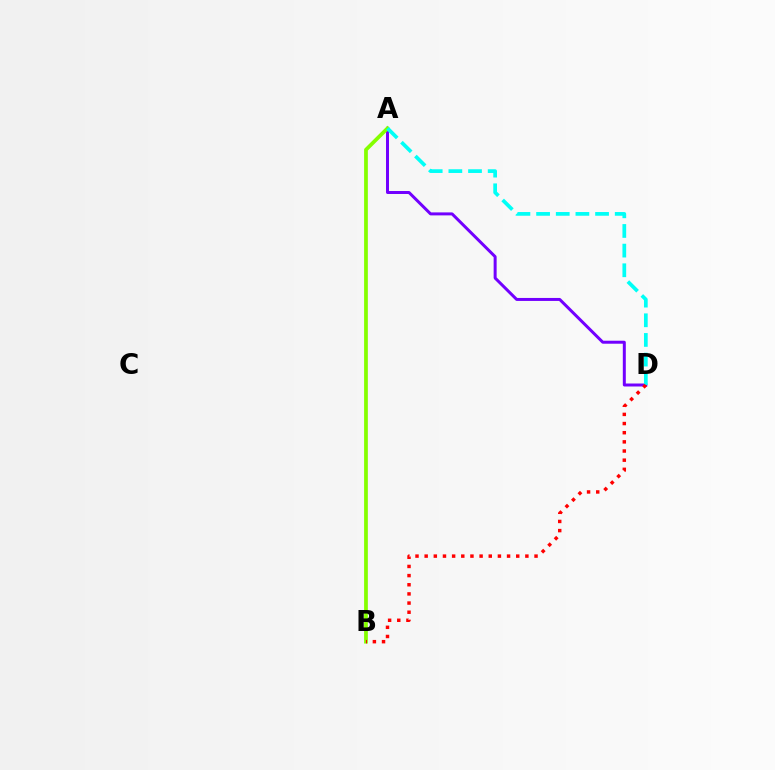{('A', 'D'): [{'color': '#7200ff', 'line_style': 'solid', 'thickness': 2.15}, {'color': '#00fff6', 'line_style': 'dashed', 'thickness': 2.67}], ('A', 'B'): [{'color': '#84ff00', 'line_style': 'solid', 'thickness': 2.69}], ('B', 'D'): [{'color': '#ff0000', 'line_style': 'dotted', 'thickness': 2.49}]}